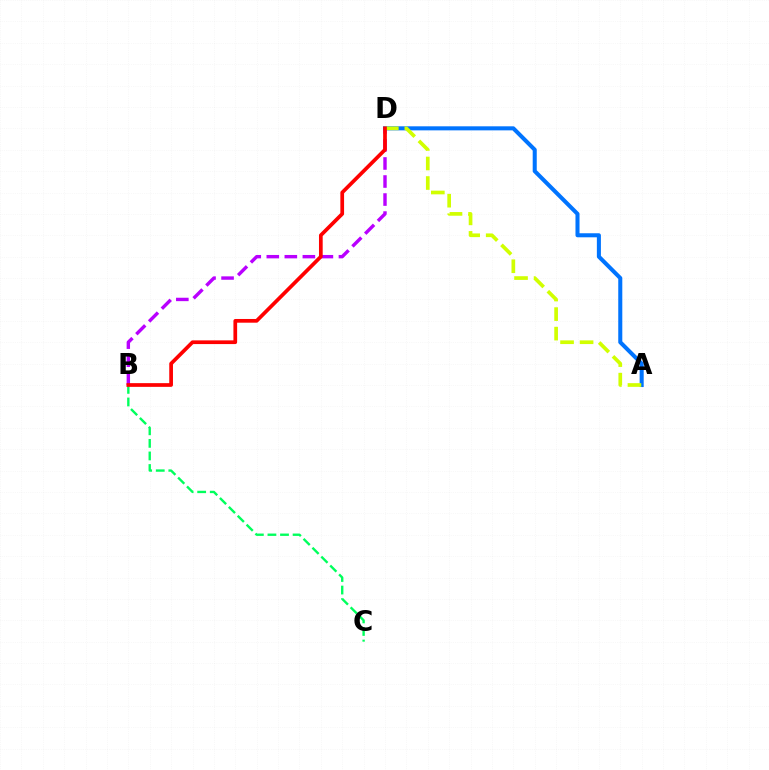{('B', 'C'): [{'color': '#00ff5c', 'line_style': 'dashed', 'thickness': 1.71}], ('B', 'D'): [{'color': '#b900ff', 'line_style': 'dashed', 'thickness': 2.45}, {'color': '#ff0000', 'line_style': 'solid', 'thickness': 2.67}], ('A', 'D'): [{'color': '#0074ff', 'line_style': 'solid', 'thickness': 2.92}, {'color': '#d1ff00', 'line_style': 'dashed', 'thickness': 2.65}]}